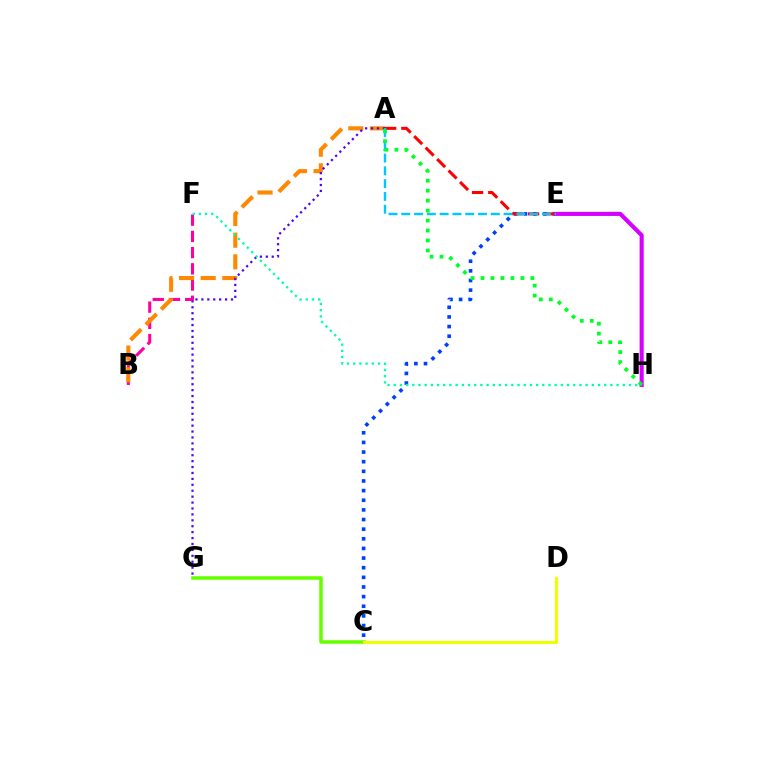{('B', 'F'): [{'color': '#ff00a0', 'line_style': 'dashed', 'thickness': 2.2}], ('C', 'E'): [{'color': '#003fff', 'line_style': 'dotted', 'thickness': 2.62}], ('A', 'B'): [{'color': '#ff8800', 'line_style': 'dashed', 'thickness': 2.94}], ('A', 'E'): [{'color': '#ff0000', 'line_style': 'dashed', 'thickness': 2.2}, {'color': '#00c7ff', 'line_style': 'dashed', 'thickness': 1.74}], ('E', 'H'): [{'color': '#d600ff', 'line_style': 'solid', 'thickness': 2.94}], ('C', 'G'): [{'color': '#66ff00', 'line_style': 'solid', 'thickness': 2.55}], ('A', 'G'): [{'color': '#4f00ff', 'line_style': 'dotted', 'thickness': 1.61}], ('C', 'D'): [{'color': '#eeff00', 'line_style': 'solid', 'thickness': 2.24}], ('F', 'H'): [{'color': '#00ffaf', 'line_style': 'dotted', 'thickness': 1.68}], ('A', 'H'): [{'color': '#00ff27', 'line_style': 'dotted', 'thickness': 2.71}]}